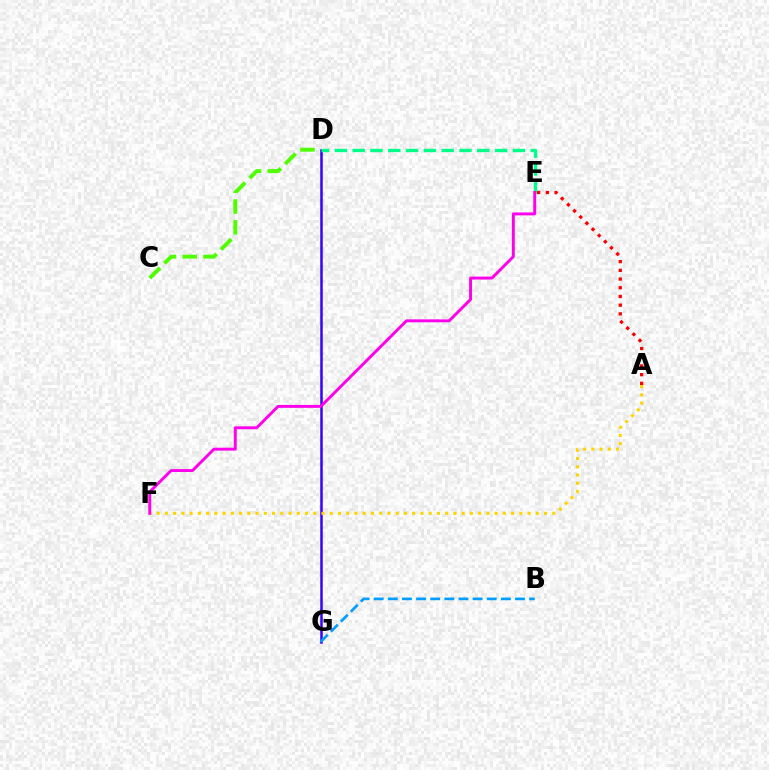{('D', 'G'): [{'color': '#3700ff', 'line_style': 'solid', 'thickness': 1.8}], ('C', 'D'): [{'color': '#4fff00', 'line_style': 'dashed', 'thickness': 2.82}], ('D', 'E'): [{'color': '#00ff86', 'line_style': 'dashed', 'thickness': 2.42}], ('A', 'F'): [{'color': '#ffd500', 'line_style': 'dotted', 'thickness': 2.24}], ('B', 'G'): [{'color': '#009eff', 'line_style': 'dashed', 'thickness': 1.92}], ('E', 'F'): [{'color': '#ff00ed', 'line_style': 'solid', 'thickness': 2.1}], ('A', 'E'): [{'color': '#ff0000', 'line_style': 'dotted', 'thickness': 2.37}]}